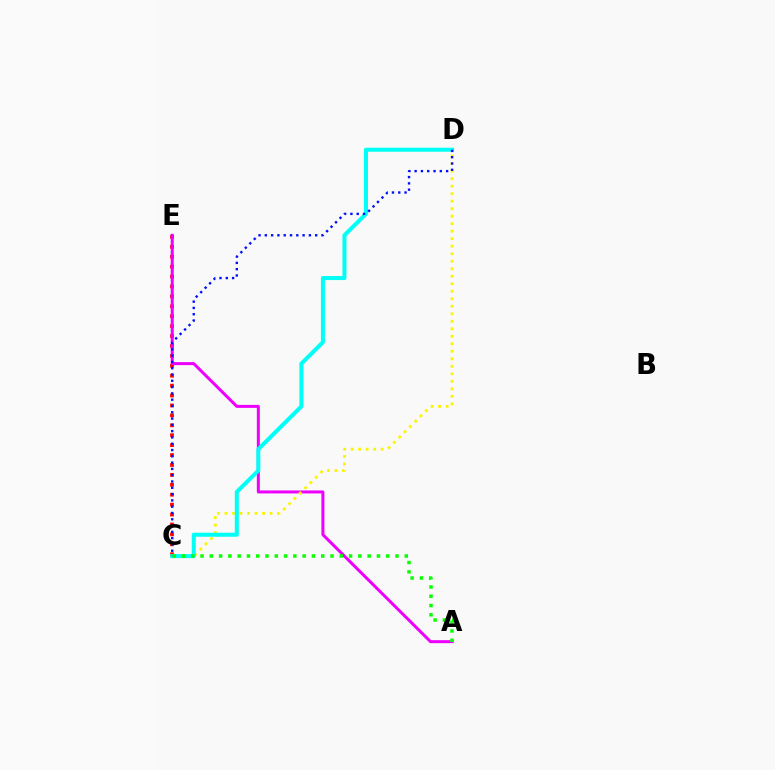{('C', 'E'): [{'color': '#ff0000', 'line_style': 'dotted', 'thickness': 2.69}], ('A', 'E'): [{'color': '#ee00ff', 'line_style': 'solid', 'thickness': 2.16}], ('C', 'D'): [{'color': '#fcf500', 'line_style': 'dotted', 'thickness': 2.04}, {'color': '#00fff6', 'line_style': 'solid', 'thickness': 2.9}, {'color': '#0010ff', 'line_style': 'dotted', 'thickness': 1.71}], ('A', 'C'): [{'color': '#08ff00', 'line_style': 'dotted', 'thickness': 2.52}]}